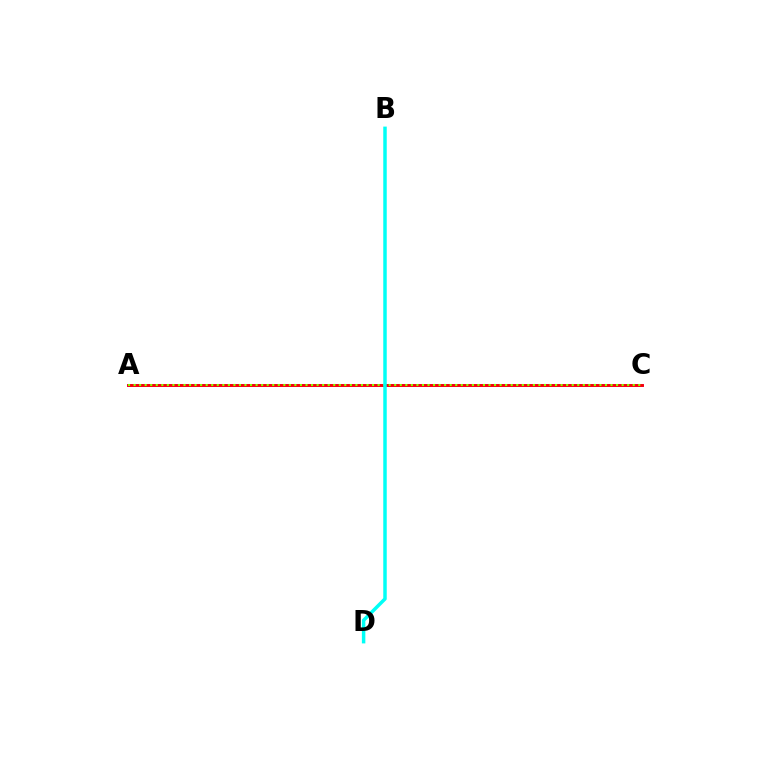{('A', 'C'): [{'color': '#7200ff', 'line_style': 'solid', 'thickness': 1.9}, {'color': '#ff0000', 'line_style': 'solid', 'thickness': 2.02}, {'color': '#84ff00', 'line_style': 'dotted', 'thickness': 1.51}], ('B', 'D'): [{'color': '#00fff6', 'line_style': 'solid', 'thickness': 2.5}]}